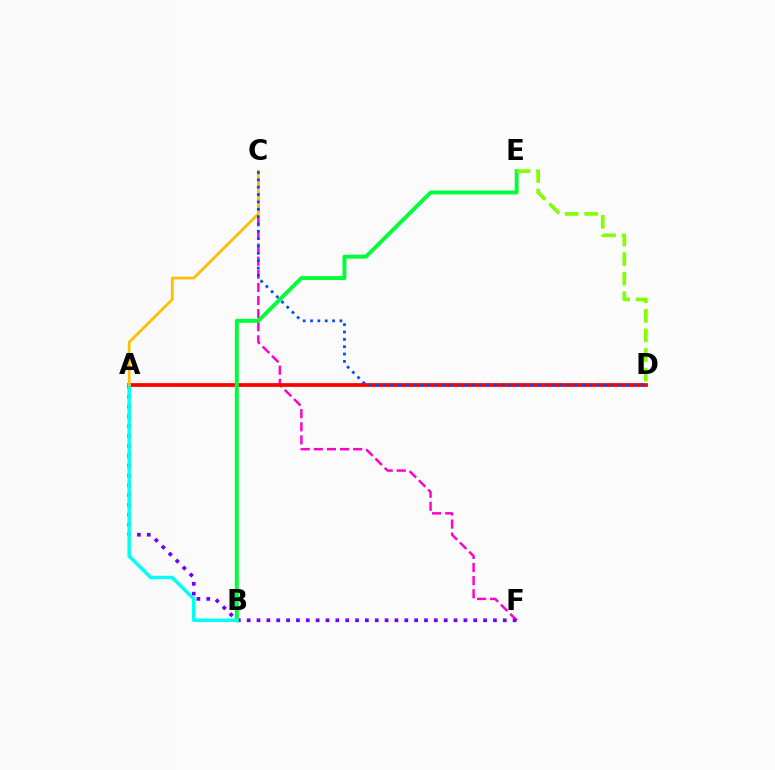{('C', 'F'): [{'color': '#ff00cf', 'line_style': 'dashed', 'thickness': 1.78}], ('A', 'D'): [{'color': '#ff0000', 'line_style': 'solid', 'thickness': 2.7}], ('A', 'F'): [{'color': '#7200ff', 'line_style': 'dotted', 'thickness': 2.68}], ('B', 'E'): [{'color': '#00ff39', 'line_style': 'solid', 'thickness': 2.81}], ('A', 'B'): [{'color': '#00fff6', 'line_style': 'solid', 'thickness': 2.49}], ('A', 'C'): [{'color': '#ffbd00', 'line_style': 'solid', 'thickness': 1.95}], ('D', 'E'): [{'color': '#84ff00', 'line_style': 'dashed', 'thickness': 2.66}], ('C', 'D'): [{'color': '#004bff', 'line_style': 'dotted', 'thickness': 2.0}]}